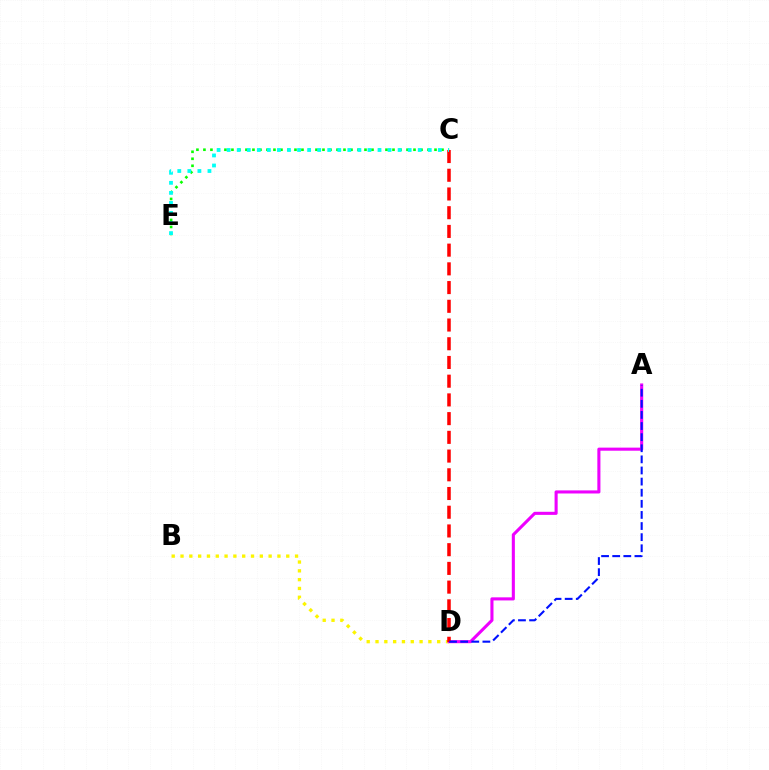{('B', 'D'): [{'color': '#fcf500', 'line_style': 'dotted', 'thickness': 2.39}], ('A', 'D'): [{'color': '#ee00ff', 'line_style': 'solid', 'thickness': 2.22}, {'color': '#0010ff', 'line_style': 'dashed', 'thickness': 1.51}], ('C', 'E'): [{'color': '#08ff00', 'line_style': 'dotted', 'thickness': 1.9}, {'color': '#00fff6', 'line_style': 'dotted', 'thickness': 2.73}], ('C', 'D'): [{'color': '#ff0000', 'line_style': 'dashed', 'thickness': 2.54}]}